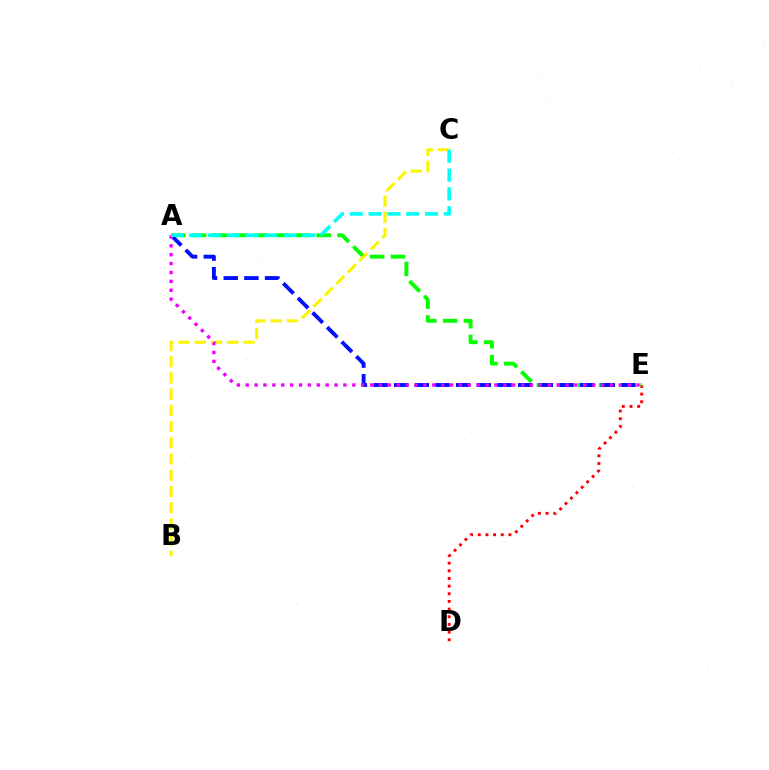{('D', 'E'): [{'color': '#ff0000', 'line_style': 'dotted', 'thickness': 2.08}], ('A', 'E'): [{'color': '#08ff00', 'line_style': 'dashed', 'thickness': 2.82}, {'color': '#0010ff', 'line_style': 'dashed', 'thickness': 2.81}, {'color': '#ee00ff', 'line_style': 'dotted', 'thickness': 2.41}], ('B', 'C'): [{'color': '#fcf500', 'line_style': 'dashed', 'thickness': 2.2}], ('A', 'C'): [{'color': '#00fff6', 'line_style': 'dashed', 'thickness': 2.56}]}